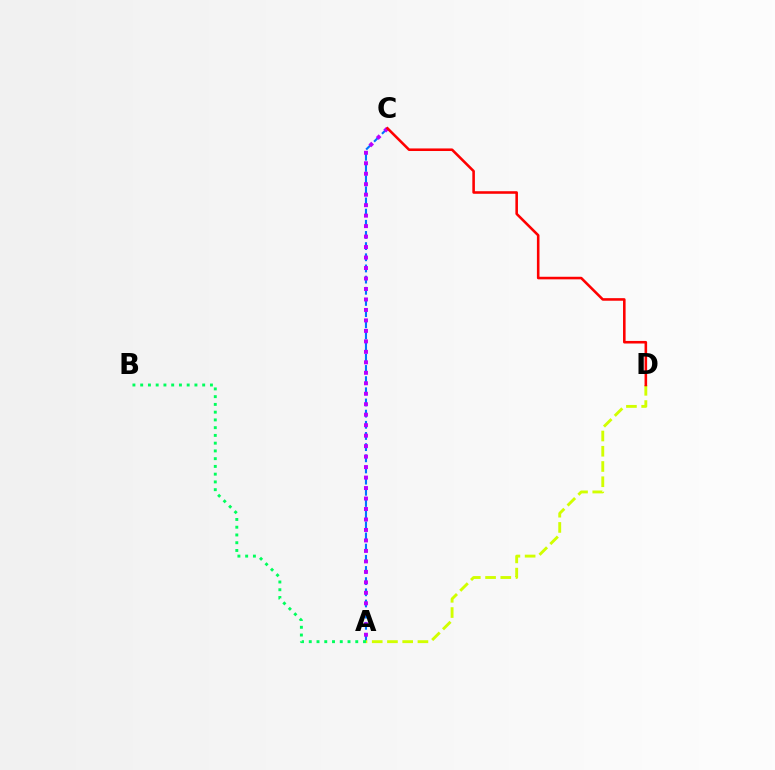{('A', 'C'): [{'color': '#0074ff', 'line_style': 'dashed', 'thickness': 1.52}, {'color': '#b900ff', 'line_style': 'dotted', 'thickness': 2.85}], ('A', 'B'): [{'color': '#00ff5c', 'line_style': 'dotted', 'thickness': 2.11}], ('A', 'D'): [{'color': '#d1ff00', 'line_style': 'dashed', 'thickness': 2.07}], ('C', 'D'): [{'color': '#ff0000', 'line_style': 'solid', 'thickness': 1.85}]}